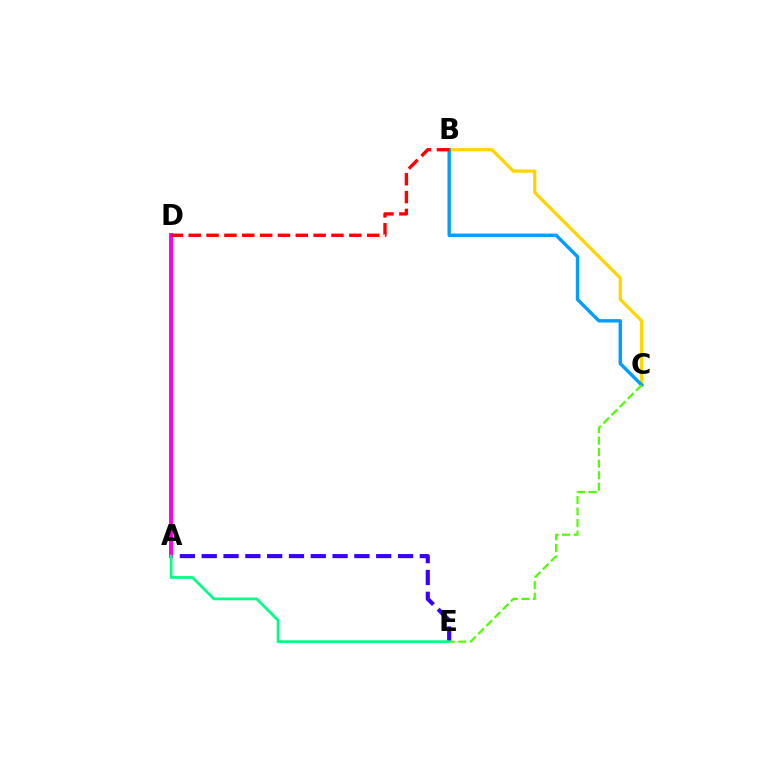{('B', 'C'): [{'color': '#ffd500', 'line_style': 'solid', 'thickness': 2.33}, {'color': '#009eff', 'line_style': 'solid', 'thickness': 2.45}], ('A', 'E'): [{'color': '#3700ff', 'line_style': 'dashed', 'thickness': 2.96}, {'color': '#00ff86', 'line_style': 'solid', 'thickness': 1.97}], ('C', 'E'): [{'color': '#4fff00', 'line_style': 'dashed', 'thickness': 1.57}], ('A', 'D'): [{'color': '#ff00ed', 'line_style': 'solid', 'thickness': 2.83}], ('B', 'D'): [{'color': '#ff0000', 'line_style': 'dashed', 'thickness': 2.42}]}